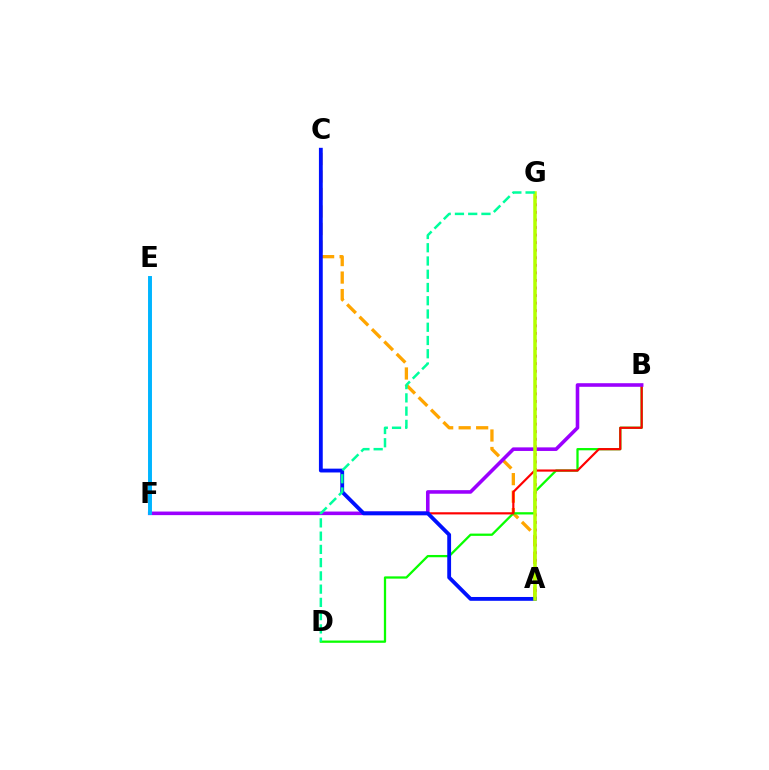{('A', 'C'): [{'color': '#ffa500', 'line_style': 'dashed', 'thickness': 2.38}, {'color': '#0010ff', 'line_style': 'solid', 'thickness': 2.75}], ('B', 'D'): [{'color': '#08ff00', 'line_style': 'solid', 'thickness': 1.64}], ('B', 'F'): [{'color': '#ff0000', 'line_style': 'solid', 'thickness': 1.56}, {'color': '#9b00ff', 'line_style': 'solid', 'thickness': 2.58}], ('E', 'F'): [{'color': '#00b5ff', 'line_style': 'solid', 'thickness': 2.83}], ('A', 'G'): [{'color': '#ff00bd', 'line_style': 'dotted', 'thickness': 2.05}, {'color': '#b3ff00', 'line_style': 'solid', 'thickness': 2.53}], ('D', 'G'): [{'color': '#00ff9d', 'line_style': 'dashed', 'thickness': 1.8}]}